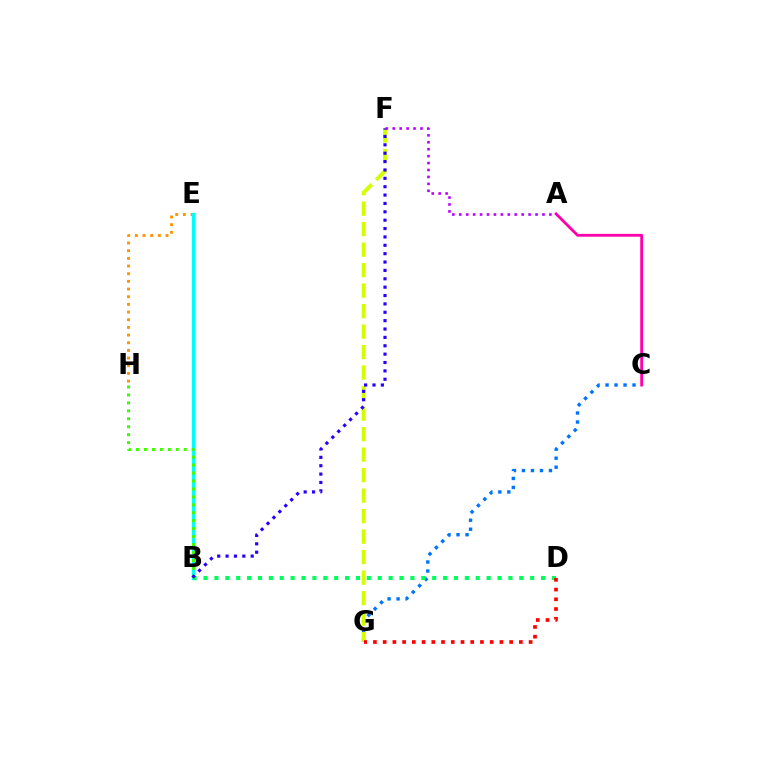{('E', 'H'): [{'color': '#ff9400', 'line_style': 'dotted', 'thickness': 2.08}], ('C', 'G'): [{'color': '#0074ff', 'line_style': 'dotted', 'thickness': 2.45}], ('B', 'E'): [{'color': '#00fff6', 'line_style': 'solid', 'thickness': 2.4}], ('B', 'D'): [{'color': '#00ff5c', 'line_style': 'dotted', 'thickness': 2.96}], ('B', 'H'): [{'color': '#3dff00', 'line_style': 'dotted', 'thickness': 2.16}], ('F', 'G'): [{'color': '#d1ff00', 'line_style': 'dashed', 'thickness': 2.78}], ('A', 'C'): [{'color': '#ff00ac', 'line_style': 'solid', 'thickness': 2.04}], ('D', 'G'): [{'color': '#ff0000', 'line_style': 'dotted', 'thickness': 2.64}], ('B', 'F'): [{'color': '#2500ff', 'line_style': 'dotted', 'thickness': 2.27}], ('A', 'F'): [{'color': '#b900ff', 'line_style': 'dotted', 'thickness': 1.88}]}